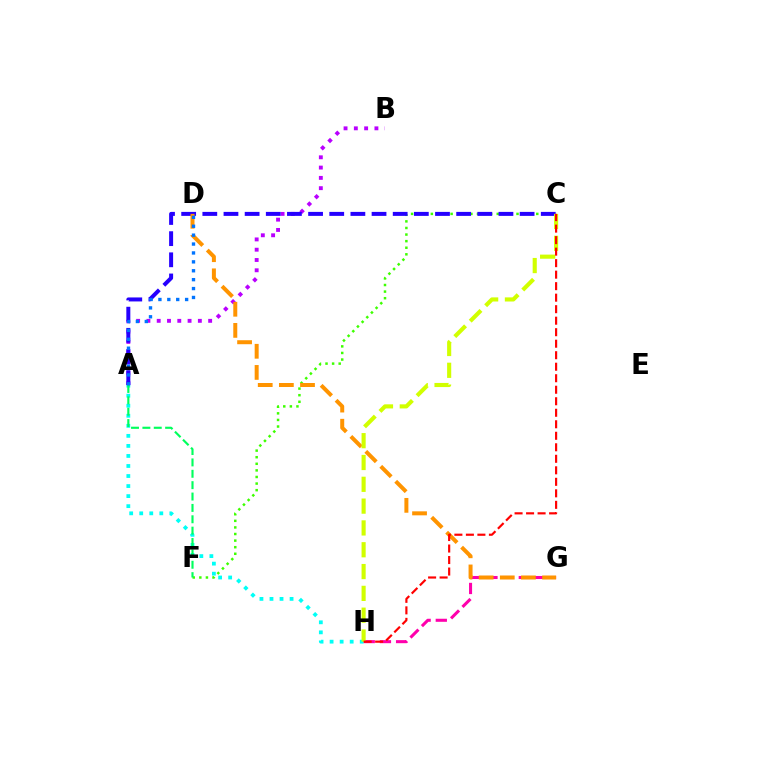{('G', 'H'): [{'color': '#ff00ac', 'line_style': 'dashed', 'thickness': 2.2}], ('C', 'F'): [{'color': '#3dff00', 'line_style': 'dotted', 'thickness': 1.79}], ('A', 'B'): [{'color': '#b900ff', 'line_style': 'dotted', 'thickness': 2.8}], ('A', 'C'): [{'color': '#2500ff', 'line_style': 'dashed', 'thickness': 2.87}], ('D', 'G'): [{'color': '#ff9400', 'line_style': 'dashed', 'thickness': 2.87}], ('A', 'H'): [{'color': '#00fff6', 'line_style': 'dotted', 'thickness': 2.73}], ('C', 'H'): [{'color': '#d1ff00', 'line_style': 'dashed', 'thickness': 2.96}, {'color': '#ff0000', 'line_style': 'dashed', 'thickness': 1.56}], ('A', 'F'): [{'color': '#00ff5c', 'line_style': 'dashed', 'thickness': 1.54}], ('A', 'D'): [{'color': '#0074ff', 'line_style': 'dotted', 'thickness': 2.42}]}